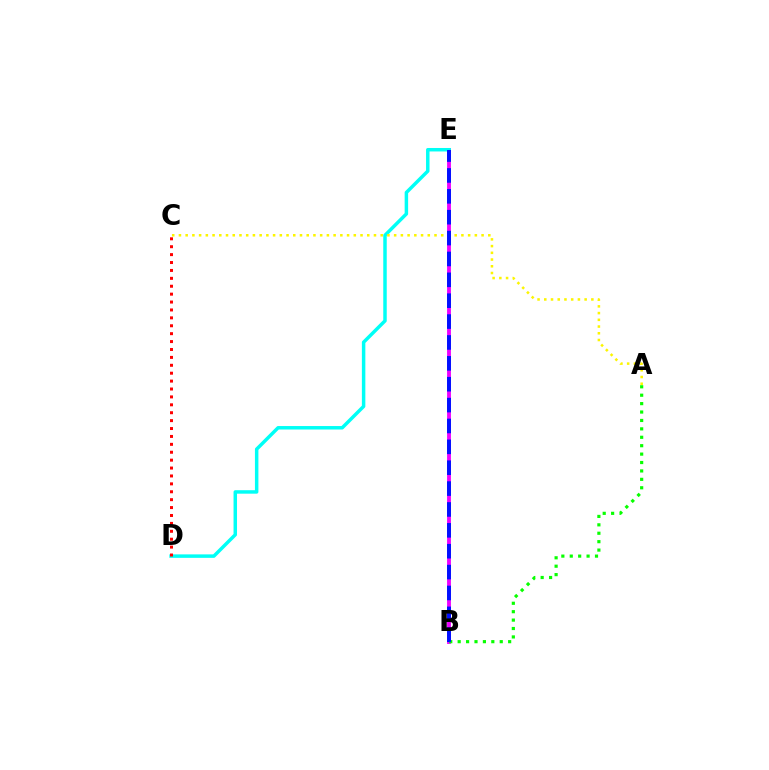{('B', 'E'): [{'color': '#ee00ff', 'line_style': 'solid', 'thickness': 2.77}, {'color': '#0010ff', 'line_style': 'dashed', 'thickness': 2.84}], ('D', 'E'): [{'color': '#00fff6', 'line_style': 'solid', 'thickness': 2.5}], ('A', 'C'): [{'color': '#fcf500', 'line_style': 'dotted', 'thickness': 1.83}], ('C', 'D'): [{'color': '#ff0000', 'line_style': 'dotted', 'thickness': 2.15}], ('A', 'B'): [{'color': '#08ff00', 'line_style': 'dotted', 'thickness': 2.29}]}